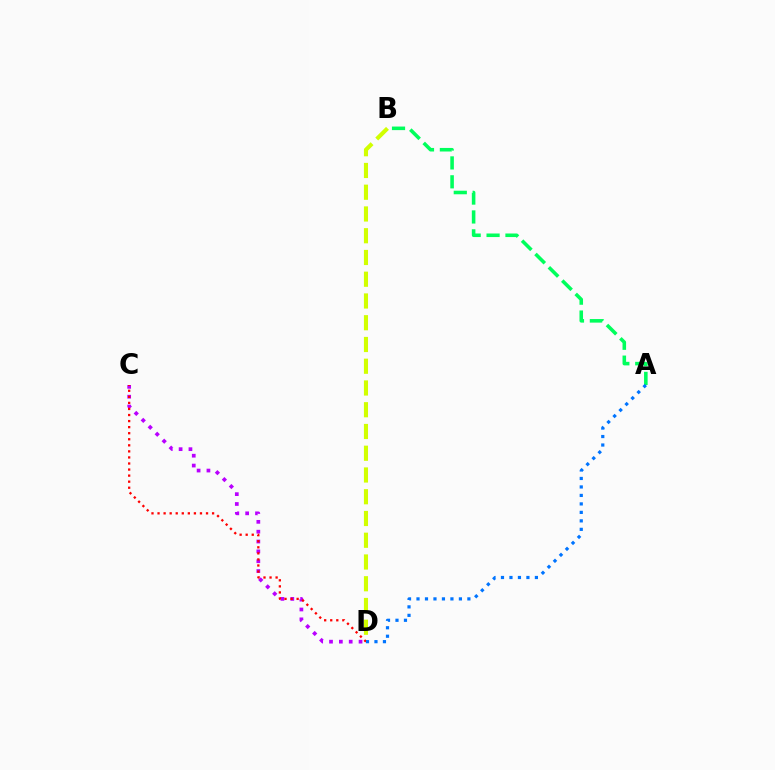{('C', 'D'): [{'color': '#b900ff', 'line_style': 'dotted', 'thickness': 2.67}, {'color': '#ff0000', 'line_style': 'dotted', 'thickness': 1.65}], ('B', 'D'): [{'color': '#d1ff00', 'line_style': 'dashed', 'thickness': 2.95}], ('A', 'B'): [{'color': '#00ff5c', 'line_style': 'dashed', 'thickness': 2.57}], ('A', 'D'): [{'color': '#0074ff', 'line_style': 'dotted', 'thickness': 2.3}]}